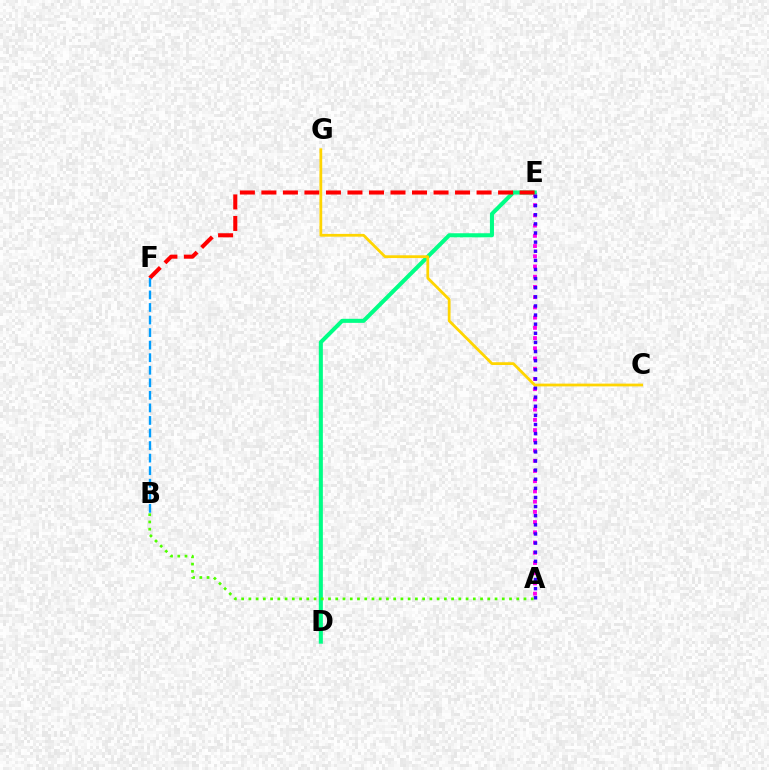{('A', 'E'): [{'color': '#ff00ed', 'line_style': 'dotted', 'thickness': 2.78}, {'color': '#3700ff', 'line_style': 'dotted', 'thickness': 2.48}], ('D', 'E'): [{'color': '#00ff86', 'line_style': 'solid', 'thickness': 2.92}], ('E', 'F'): [{'color': '#ff0000', 'line_style': 'dashed', 'thickness': 2.92}], ('B', 'F'): [{'color': '#009eff', 'line_style': 'dashed', 'thickness': 1.71}], ('C', 'G'): [{'color': '#ffd500', 'line_style': 'solid', 'thickness': 1.99}], ('A', 'B'): [{'color': '#4fff00', 'line_style': 'dotted', 'thickness': 1.97}]}